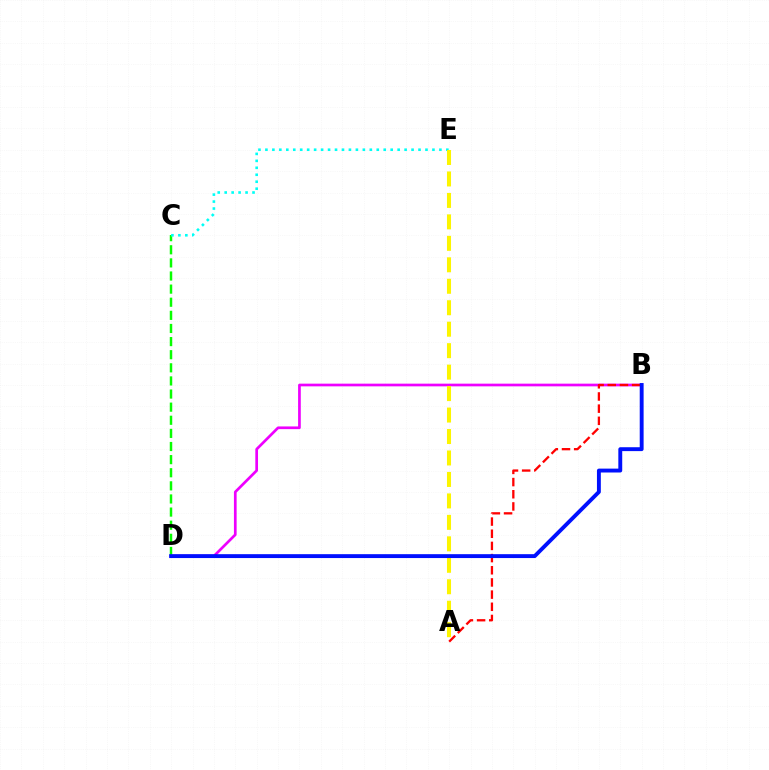{('B', 'D'): [{'color': '#ee00ff', 'line_style': 'solid', 'thickness': 1.94}, {'color': '#0010ff', 'line_style': 'solid', 'thickness': 2.8}], ('C', 'D'): [{'color': '#08ff00', 'line_style': 'dashed', 'thickness': 1.78}], ('C', 'E'): [{'color': '#00fff6', 'line_style': 'dotted', 'thickness': 1.89}], ('A', 'E'): [{'color': '#fcf500', 'line_style': 'dashed', 'thickness': 2.92}], ('A', 'B'): [{'color': '#ff0000', 'line_style': 'dashed', 'thickness': 1.65}]}